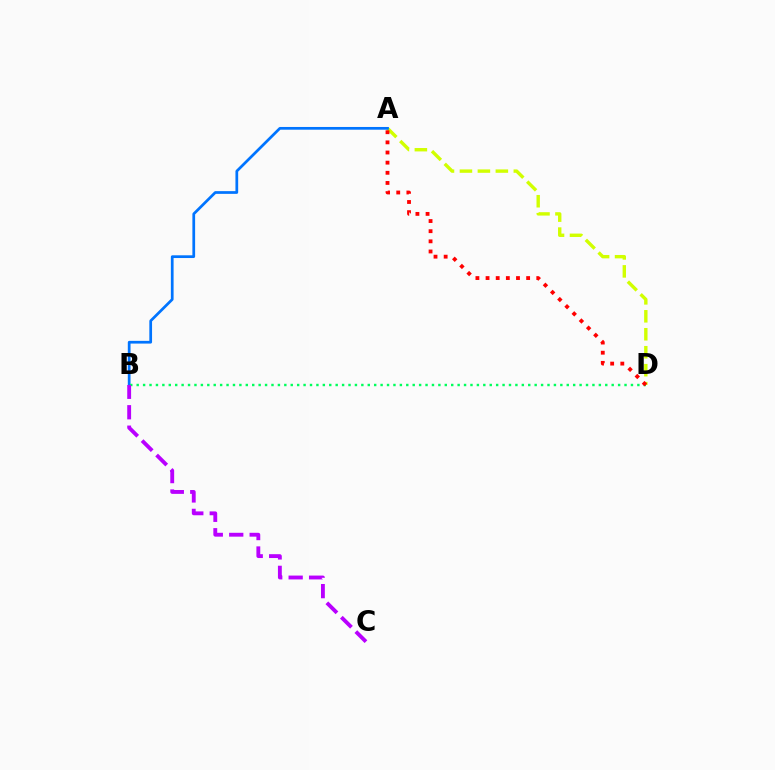{('A', 'D'): [{'color': '#d1ff00', 'line_style': 'dashed', 'thickness': 2.44}, {'color': '#ff0000', 'line_style': 'dotted', 'thickness': 2.76}], ('A', 'B'): [{'color': '#0074ff', 'line_style': 'solid', 'thickness': 1.97}], ('B', 'D'): [{'color': '#00ff5c', 'line_style': 'dotted', 'thickness': 1.74}], ('B', 'C'): [{'color': '#b900ff', 'line_style': 'dashed', 'thickness': 2.78}]}